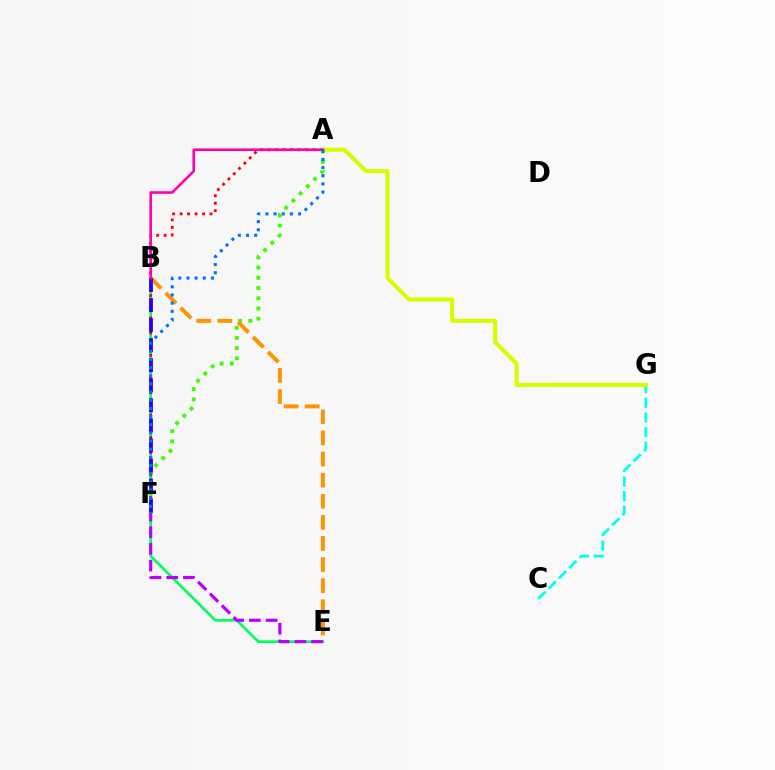{('B', 'E'): [{'color': '#00ff5c', 'line_style': 'solid', 'thickness': 1.93}, {'color': '#ff9400', 'line_style': 'dashed', 'thickness': 2.87}], ('C', 'G'): [{'color': '#00fff6', 'line_style': 'dashed', 'thickness': 1.98}], ('A', 'F'): [{'color': '#ff0000', 'line_style': 'dotted', 'thickness': 2.03}, {'color': '#3dff00', 'line_style': 'dotted', 'thickness': 2.77}, {'color': '#0074ff', 'line_style': 'dotted', 'thickness': 2.22}], ('B', 'F'): [{'color': '#2500ff', 'line_style': 'dashed', 'thickness': 2.72}], ('A', 'G'): [{'color': '#d1ff00', 'line_style': 'solid', 'thickness': 2.94}], ('A', 'B'): [{'color': '#ff00ac', 'line_style': 'solid', 'thickness': 1.87}], ('E', 'F'): [{'color': '#b900ff', 'line_style': 'dashed', 'thickness': 2.27}]}